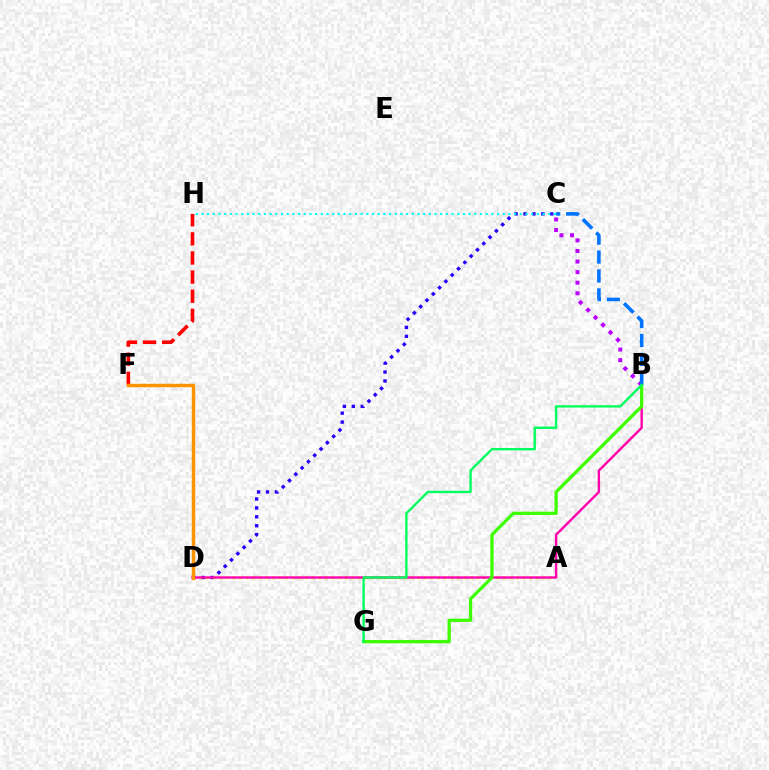{('C', 'D'): [{'color': '#2500ff', 'line_style': 'dotted', 'thickness': 2.42}], ('A', 'D'): [{'color': '#d1ff00', 'line_style': 'dotted', 'thickness': 1.79}], ('F', 'H'): [{'color': '#ff0000', 'line_style': 'dashed', 'thickness': 2.6}], ('C', 'H'): [{'color': '#00fff6', 'line_style': 'dotted', 'thickness': 1.54}], ('B', 'D'): [{'color': '#ff00ac', 'line_style': 'solid', 'thickness': 1.71}], ('B', 'C'): [{'color': '#b900ff', 'line_style': 'dotted', 'thickness': 2.87}, {'color': '#0074ff', 'line_style': 'dashed', 'thickness': 2.57}], ('B', 'G'): [{'color': '#3dff00', 'line_style': 'solid', 'thickness': 2.34}, {'color': '#00ff5c', 'line_style': 'solid', 'thickness': 1.7}], ('D', 'F'): [{'color': '#ff9400', 'line_style': 'solid', 'thickness': 2.49}]}